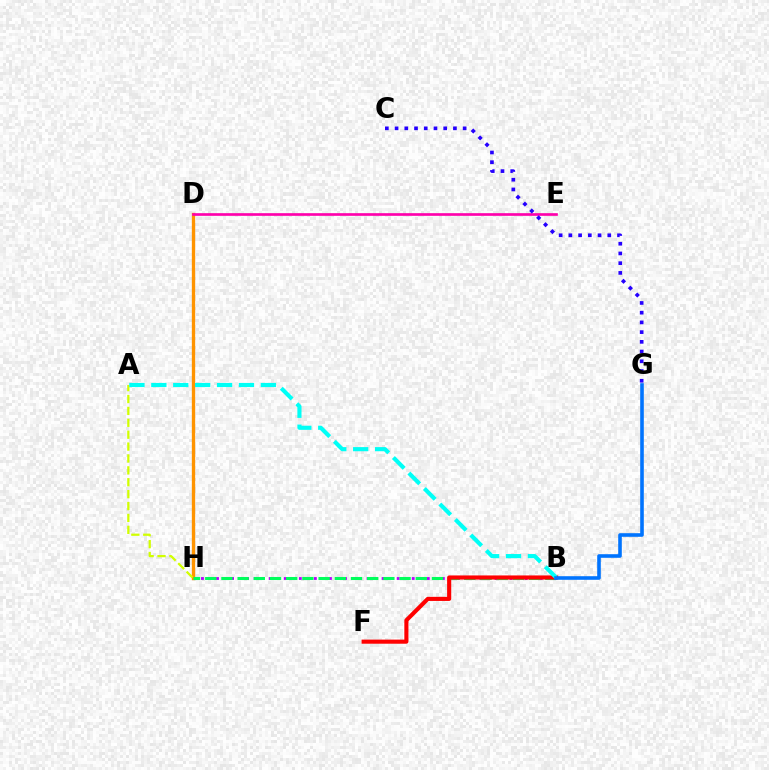{('D', 'H'): [{'color': '#3dff00', 'line_style': 'solid', 'thickness': 1.98}, {'color': '#ff9400', 'line_style': 'solid', 'thickness': 2.39}], ('B', 'H'): [{'color': '#b900ff', 'line_style': 'dotted', 'thickness': 2.05}, {'color': '#00ff5c', 'line_style': 'dashed', 'thickness': 2.2}], ('A', 'H'): [{'color': '#d1ff00', 'line_style': 'dashed', 'thickness': 1.62}], ('B', 'F'): [{'color': '#ff0000', 'line_style': 'solid', 'thickness': 2.96}], ('D', 'E'): [{'color': '#ff00ac', 'line_style': 'solid', 'thickness': 1.92}], ('A', 'B'): [{'color': '#00fff6', 'line_style': 'dashed', 'thickness': 2.98}], ('C', 'G'): [{'color': '#2500ff', 'line_style': 'dotted', 'thickness': 2.64}], ('B', 'G'): [{'color': '#0074ff', 'line_style': 'solid', 'thickness': 2.59}]}